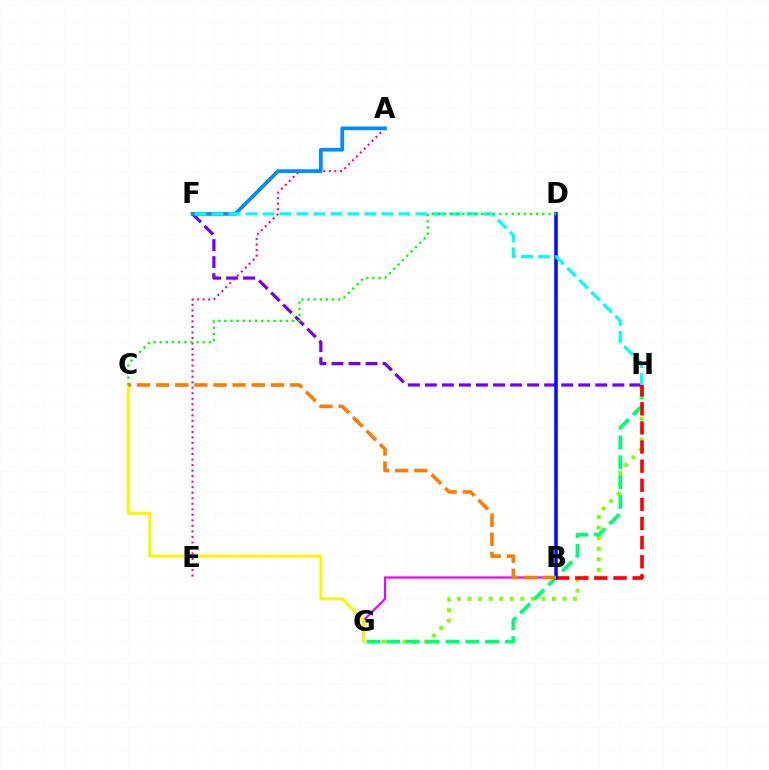{('B', 'G'): [{'color': '#ee00ff', 'line_style': 'solid', 'thickness': 1.58}], ('G', 'H'): [{'color': '#84ff00', 'line_style': 'dotted', 'thickness': 2.87}, {'color': '#00ff74', 'line_style': 'dashed', 'thickness': 2.69}], ('F', 'H'): [{'color': '#7200ff', 'line_style': 'dashed', 'thickness': 2.32}, {'color': '#00fff6', 'line_style': 'dashed', 'thickness': 2.31}], ('B', 'H'): [{'color': '#ff0000', 'line_style': 'dashed', 'thickness': 2.6}], ('A', 'E'): [{'color': '#ff0094', 'line_style': 'dotted', 'thickness': 1.5}], ('B', 'D'): [{'color': '#0010ff', 'line_style': 'solid', 'thickness': 2.57}], ('C', 'G'): [{'color': '#fcf500', 'line_style': 'solid', 'thickness': 2.09}], ('A', 'F'): [{'color': '#008cff', 'line_style': 'solid', 'thickness': 2.67}], ('C', 'D'): [{'color': '#08ff00', 'line_style': 'dotted', 'thickness': 1.67}], ('B', 'C'): [{'color': '#ff7c00', 'line_style': 'dashed', 'thickness': 2.6}]}